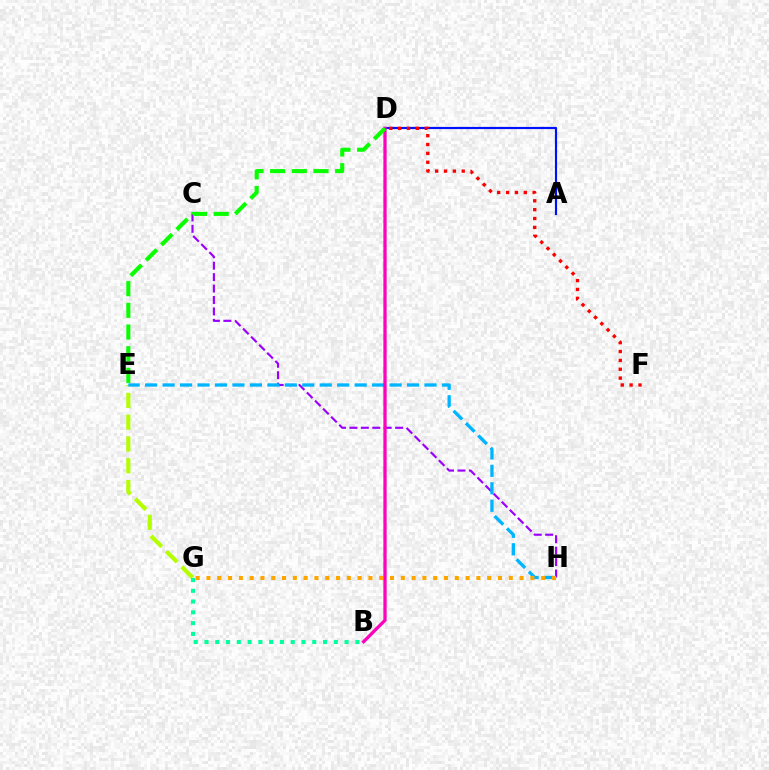{('E', 'G'): [{'color': '#b3ff00', 'line_style': 'dashed', 'thickness': 2.96}], ('C', 'H'): [{'color': '#9b00ff', 'line_style': 'dashed', 'thickness': 1.55}], ('A', 'D'): [{'color': '#0010ff', 'line_style': 'solid', 'thickness': 1.57}], ('B', 'G'): [{'color': '#00ff9d', 'line_style': 'dotted', 'thickness': 2.93}], ('E', 'H'): [{'color': '#00b5ff', 'line_style': 'dashed', 'thickness': 2.37}], ('G', 'H'): [{'color': '#ffa500', 'line_style': 'dotted', 'thickness': 2.93}], ('B', 'D'): [{'color': '#ff00bd', 'line_style': 'solid', 'thickness': 2.36}], ('D', 'F'): [{'color': '#ff0000', 'line_style': 'dotted', 'thickness': 2.41}], ('D', 'E'): [{'color': '#08ff00', 'line_style': 'dashed', 'thickness': 2.94}]}